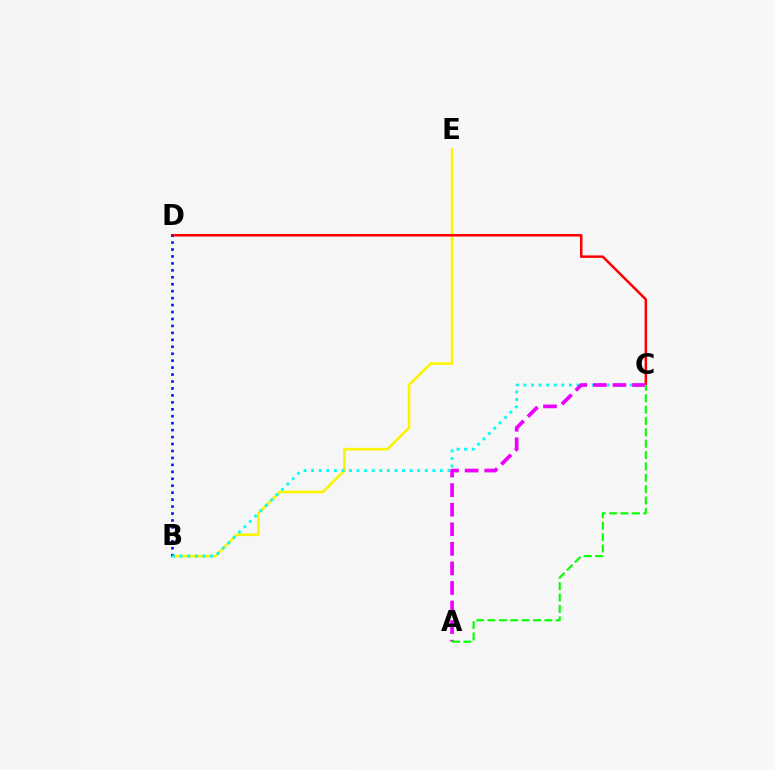{('B', 'E'): [{'color': '#fcf500', 'line_style': 'solid', 'thickness': 1.89}], ('C', 'D'): [{'color': '#ff0000', 'line_style': 'solid', 'thickness': 1.81}], ('B', 'D'): [{'color': '#0010ff', 'line_style': 'dotted', 'thickness': 1.89}], ('B', 'C'): [{'color': '#00fff6', 'line_style': 'dotted', 'thickness': 2.06}], ('A', 'C'): [{'color': '#ee00ff', 'line_style': 'dashed', 'thickness': 2.66}, {'color': '#08ff00', 'line_style': 'dashed', 'thickness': 1.54}]}